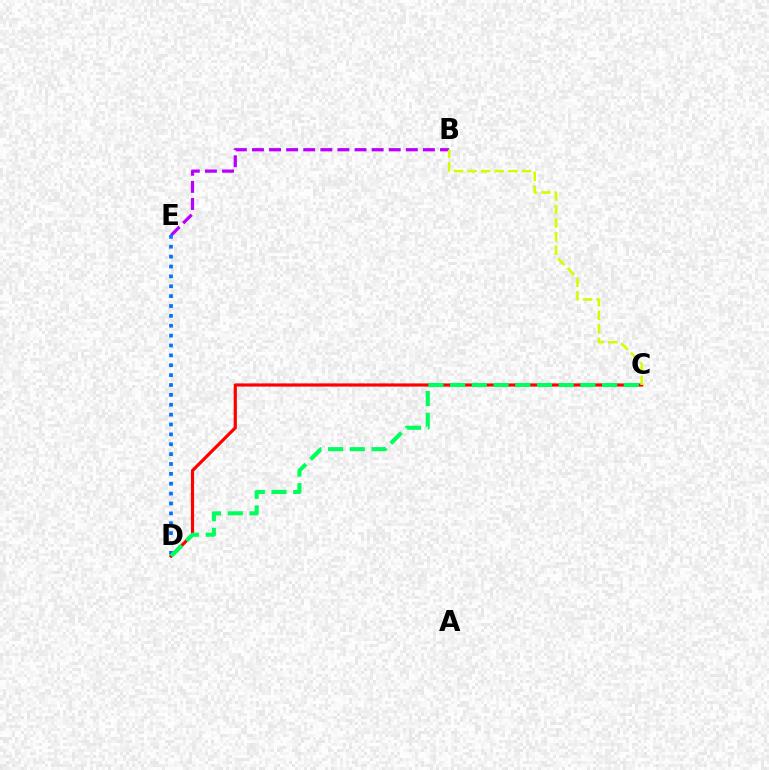{('B', 'E'): [{'color': '#b900ff', 'line_style': 'dashed', 'thickness': 2.32}], ('D', 'E'): [{'color': '#0074ff', 'line_style': 'dotted', 'thickness': 2.68}], ('C', 'D'): [{'color': '#ff0000', 'line_style': 'solid', 'thickness': 2.29}, {'color': '#00ff5c', 'line_style': 'dashed', 'thickness': 2.95}], ('B', 'C'): [{'color': '#d1ff00', 'line_style': 'dashed', 'thickness': 1.85}]}